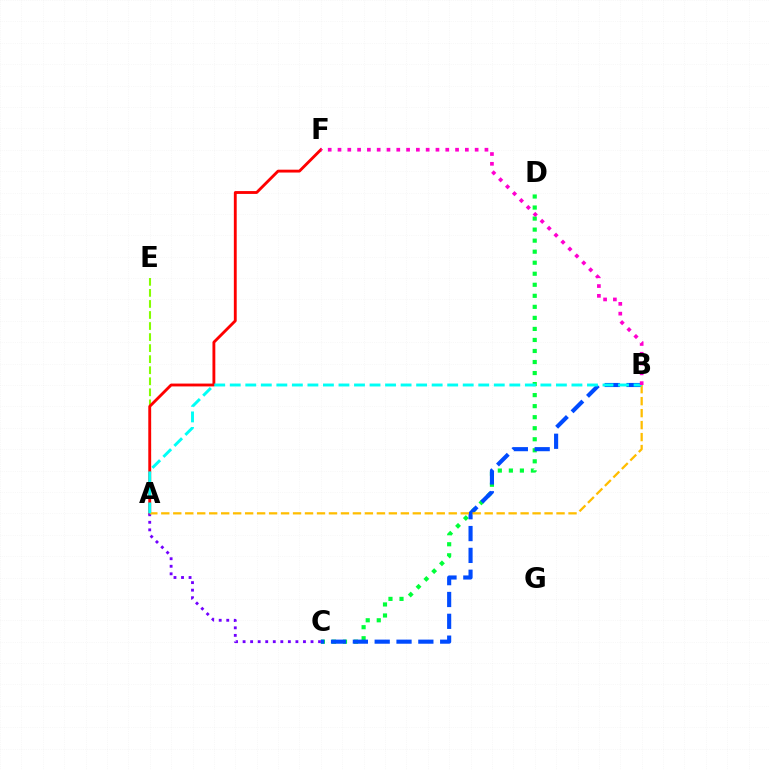{('C', 'D'): [{'color': '#00ff39', 'line_style': 'dotted', 'thickness': 3.0}], ('A', 'E'): [{'color': '#84ff00', 'line_style': 'dashed', 'thickness': 1.5}], ('A', 'F'): [{'color': '#ff0000', 'line_style': 'solid', 'thickness': 2.05}], ('B', 'C'): [{'color': '#004bff', 'line_style': 'dashed', 'thickness': 2.97}], ('A', 'C'): [{'color': '#7200ff', 'line_style': 'dotted', 'thickness': 2.05}], ('A', 'B'): [{'color': '#ffbd00', 'line_style': 'dashed', 'thickness': 1.63}, {'color': '#00fff6', 'line_style': 'dashed', 'thickness': 2.11}], ('B', 'F'): [{'color': '#ff00cf', 'line_style': 'dotted', 'thickness': 2.66}]}